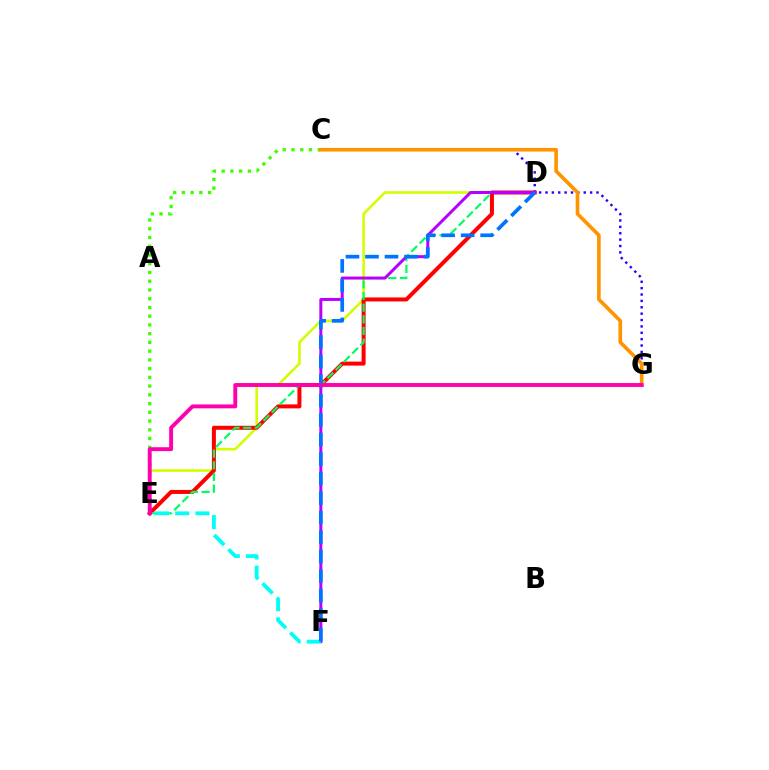{('D', 'E'): [{'color': '#d1ff00', 'line_style': 'solid', 'thickness': 1.86}, {'color': '#ff0000', 'line_style': 'solid', 'thickness': 2.88}, {'color': '#00ff5c', 'line_style': 'dashed', 'thickness': 1.58}], ('C', 'E'): [{'color': '#3dff00', 'line_style': 'dotted', 'thickness': 2.37}], ('C', 'G'): [{'color': '#2500ff', 'line_style': 'dotted', 'thickness': 1.73}, {'color': '#ff9400', 'line_style': 'solid', 'thickness': 2.63}], ('D', 'F'): [{'color': '#b900ff', 'line_style': 'solid', 'thickness': 2.16}, {'color': '#0074ff', 'line_style': 'dashed', 'thickness': 2.65}], ('E', 'F'): [{'color': '#00fff6', 'line_style': 'dashed', 'thickness': 2.75}], ('E', 'G'): [{'color': '#ff00ac', 'line_style': 'solid', 'thickness': 2.8}]}